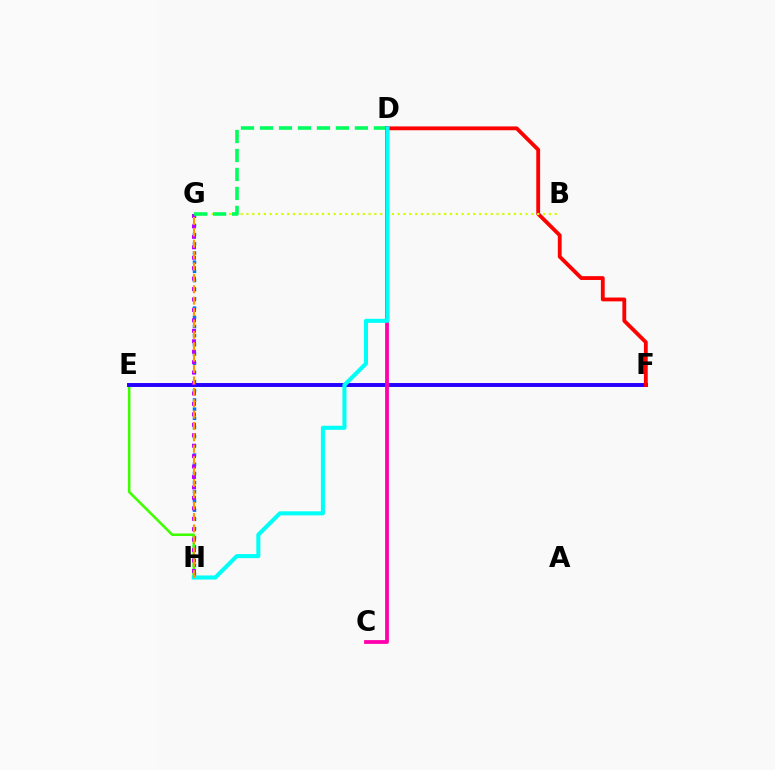{('G', 'H'): [{'color': '#0074ff', 'line_style': 'dotted', 'thickness': 2.5}, {'color': '#b900ff', 'line_style': 'dotted', 'thickness': 2.84}, {'color': '#ff9400', 'line_style': 'dashed', 'thickness': 1.55}], ('E', 'H'): [{'color': '#3dff00', 'line_style': 'solid', 'thickness': 1.83}], ('E', 'F'): [{'color': '#2500ff', 'line_style': 'solid', 'thickness': 2.82}], ('D', 'F'): [{'color': '#ff0000', 'line_style': 'solid', 'thickness': 2.76}], ('B', 'G'): [{'color': '#d1ff00', 'line_style': 'dotted', 'thickness': 1.58}], ('D', 'G'): [{'color': '#00ff5c', 'line_style': 'dashed', 'thickness': 2.58}], ('C', 'D'): [{'color': '#ff00ac', 'line_style': 'solid', 'thickness': 2.72}], ('D', 'H'): [{'color': '#00fff6', 'line_style': 'solid', 'thickness': 2.93}]}